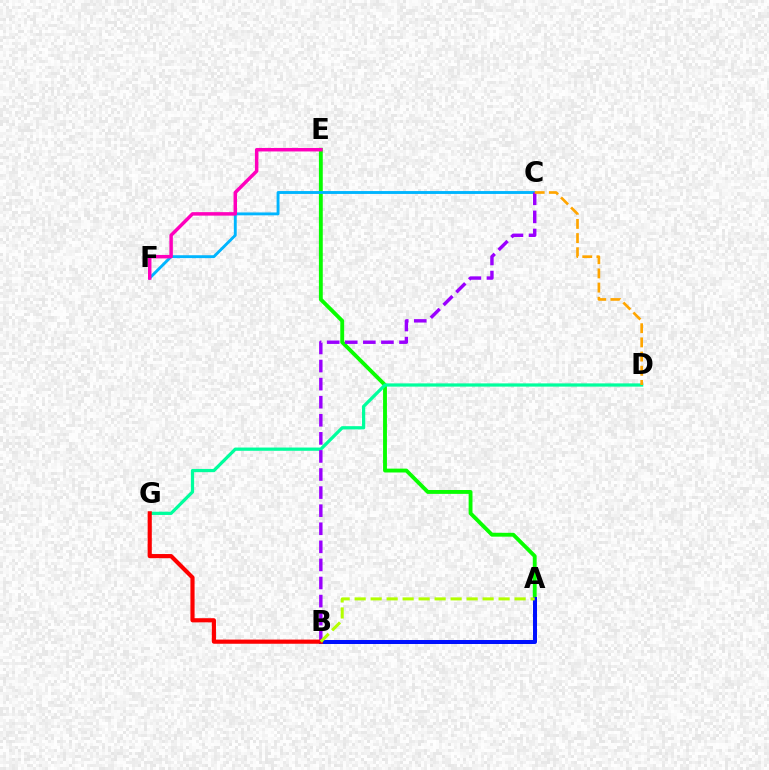{('A', 'E'): [{'color': '#08ff00', 'line_style': 'solid', 'thickness': 2.78}], ('A', 'B'): [{'color': '#0010ff', 'line_style': 'solid', 'thickness': 2.88}, {'color': '#b3ff00', 'line_style': 'dashed', 'thickness': 2.17}], ('C', 'F'): [{'color': '#00b5ff', 'line_style': 'solid', 'thickness': 2.08}], ('D', 'G'): [{'color': '#00ff9d', 'line_style': 'solid', 'thickness': 2.33}], ('B', 'C'): [{'color': '#9b00ff', 'line_style': 'dashed', 'thickness': 2.46}], ('B', 'G'): [{'color': '#ff0000', 'line_style': 'solid', 'thickness': 2.99}], ('E', 'F'): [{'color': '#ff00bd', 'line_style': 'solid', 'thickness': 2.5}], ('C', 'D'): [{'color': '#ffa500', 'line_style': 'dashed', 'thickness': 1.93}]}